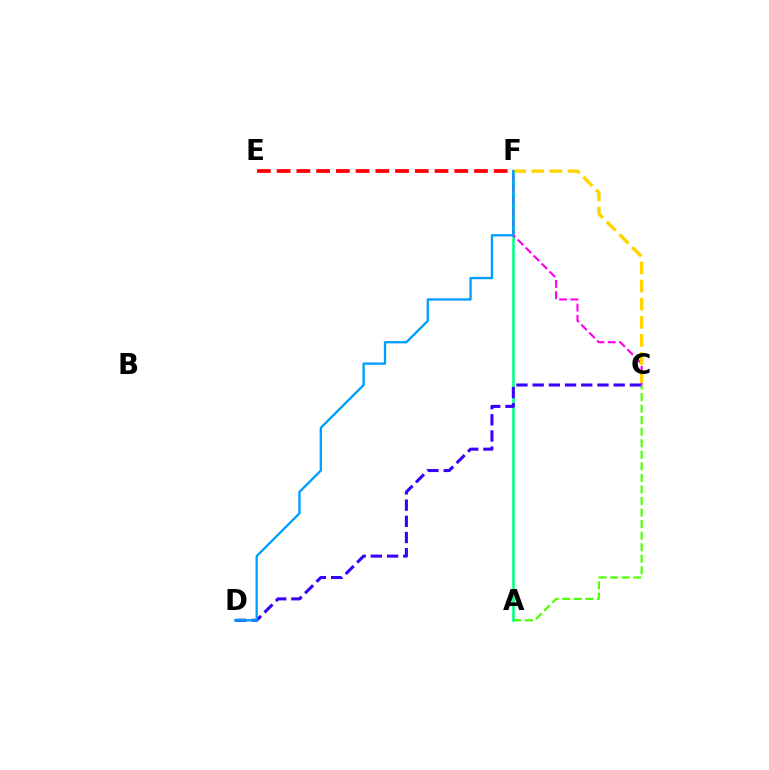{('A', 'C'): [{'color': '#4fff00', 'line_style': 'dashed', 'thickness': 1.57}], ('A', 'F'): [{'color': '#00ff86', 'line_style': 'solid', 'thickness': 1.86}], ('E', 'F'): [{'color': '#ff0000', 'line_style': 'dashed', 'thickness': 2.68}], ('C', 'D'): [{'color': '#3700ff', 'line_style': 'dashed', 'thickness': 2.2}], ('C', 'F'): [{'color': '#ff00ed', 'line_style': 'dashed', 'thickness': 1.53}, {'color': '#ffd500', 'line_style': 'dashed', 'thickness': 2.46}], ('D', 'F'): [{'color': '#009eff', 'line_style': 'solid', 'thickness': 1.67}]}